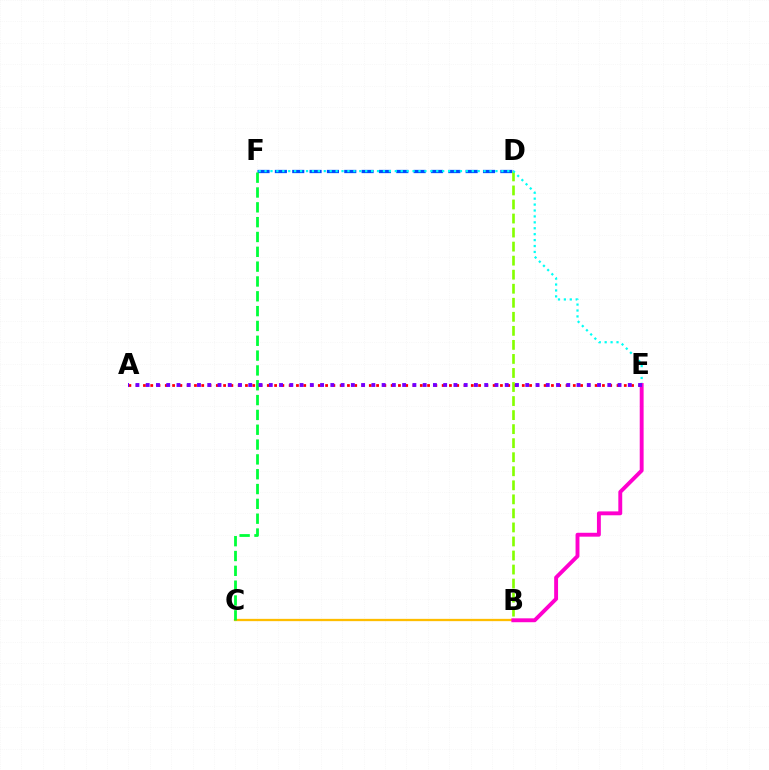{('D', 'F'): [{'color': '#004bff', 'line_style': 'dashed', 'thickness': 2.36}], ('B', 'D'): [{'color': '#84ff00', 'line_style': 'dashed', 'thickness': 1.91}], ('A', 'E'): [{'color': '#ff0000', 'line_style': 'dotted', 'thickness': 1.98}, {'color': '#7200ff', 'line_style': 'dotted', 'thickness': 2.79}], ('B', 'C'): [{'color': '#ffbd00', 'line_style': 'solid', 'thickness': 1.65}], ('E', 'F'): [{'color': '#00fff6', 'line_style': 'dotted', 'thickness': 1.61}], ('C', 'F'): [{'color': '#00ff39', 'line_style': 'dashed', 'thickness': 2.01}], ('B', 'E'): [{'color': '#ff00cf', 'line_style': 'solid', 'thickness': 2.8}]}